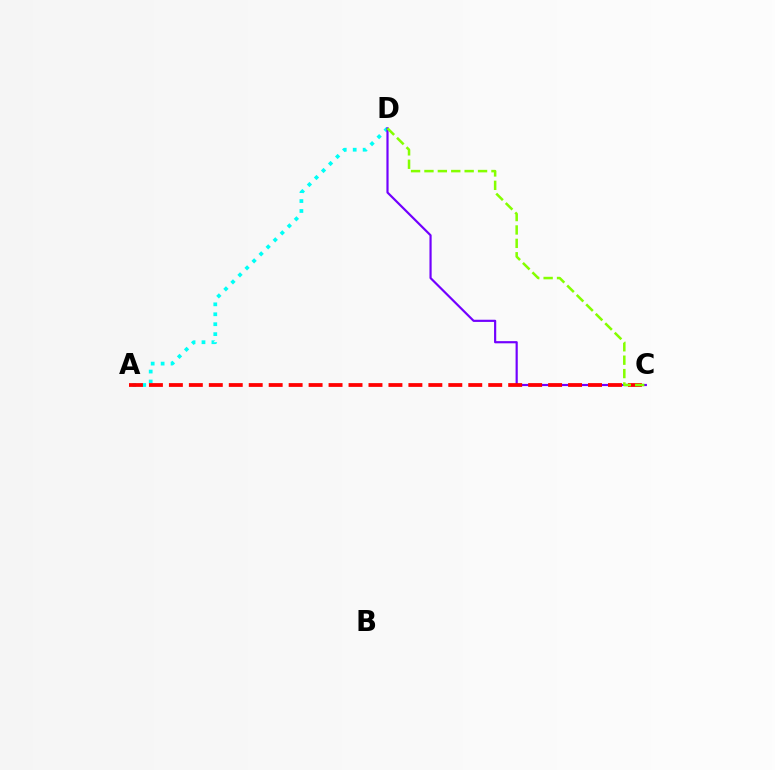{('A', 'D'): [{'color': '#00fff6', 'line_style': 'dotted', 'thickness': 2.7}], ('C', 'D'): [{'color': '#7200ff', 'line_style': 'solid', 'thickness': 1.57}, {'color': '#84ff00', 'line_style': 'dashed', 'thickness': 1.82}], ('A', 'C'): [{'color': '#ff0000', 'line_style': 'dashed', 'thickness': 2.71}]}